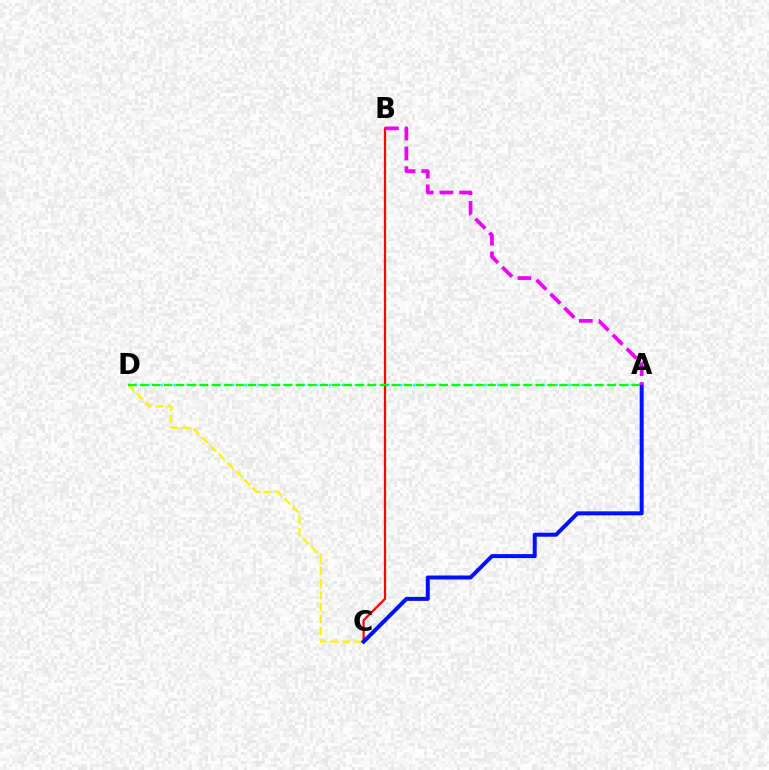{('B', 'C'): [{'color': '#ff0000', 'line_style': 'solid', 'thickness': 1.61}], ('A', 'D'): [{'color': '#00fff6', 'line_style': 'dotted', 'thickness': 1.76}, {'color': '#08ff00', 'line_style': 'dashed', 'thickness': 1.63}], ('C', 'D'): [{'color': '#fcf500', 'line_style': 'dashed', 'thickness': 1.63}], ('A', 'C'): [{'color': '#0010ff', 'line_style': 'solid', 'thickness': 2.87}], ('A', 'B'): [{'color': '#ee00ff', 'line_style': 'dashed', 'thickness': 2.69}]}